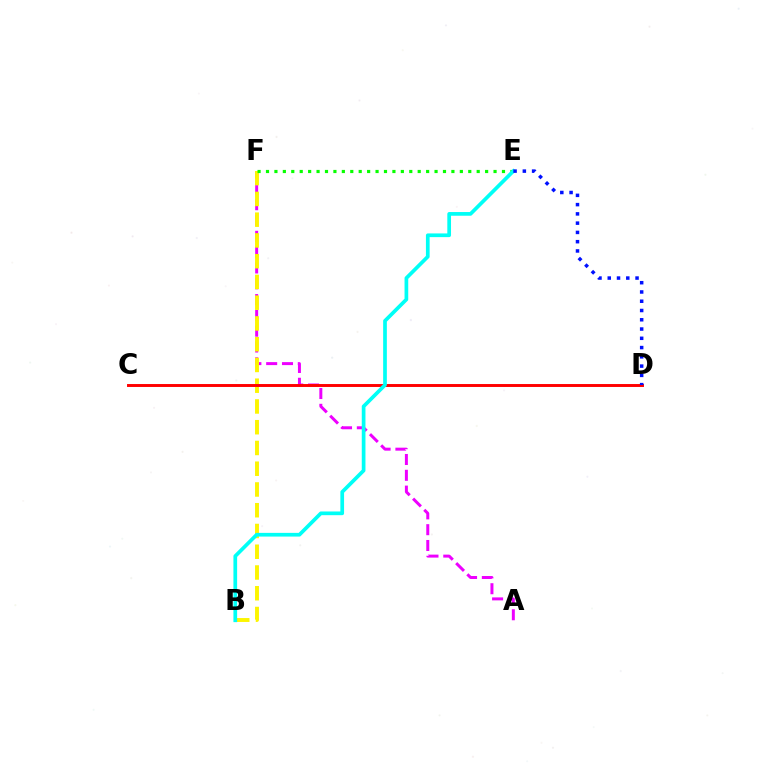{('A', 'F'): [{'color': '#ee00ff', 'line_style': 'dashed', 'thickness': 2.15}], ('B', 'F'): [{'color': '#fcf500', 'line_style': 'dashed', 'thickness': 2.82}], ('E', 'F'): [{'color': '#08ff00', 'line_style': 'dotted', 'thickness': 2.29}], ('C', 'D'): [{'color': '#ff0000', 'line_style': 'solid', 'thickness': 2.11}], ('B', 'E'): [{'color': '#00fff6', 'line_style': 'solid', 'thickness': 2.67}], ('D', 'E'): [{'color': '#0010ff', 'line_style': 'dotted', 'thickness': 2.52}]}